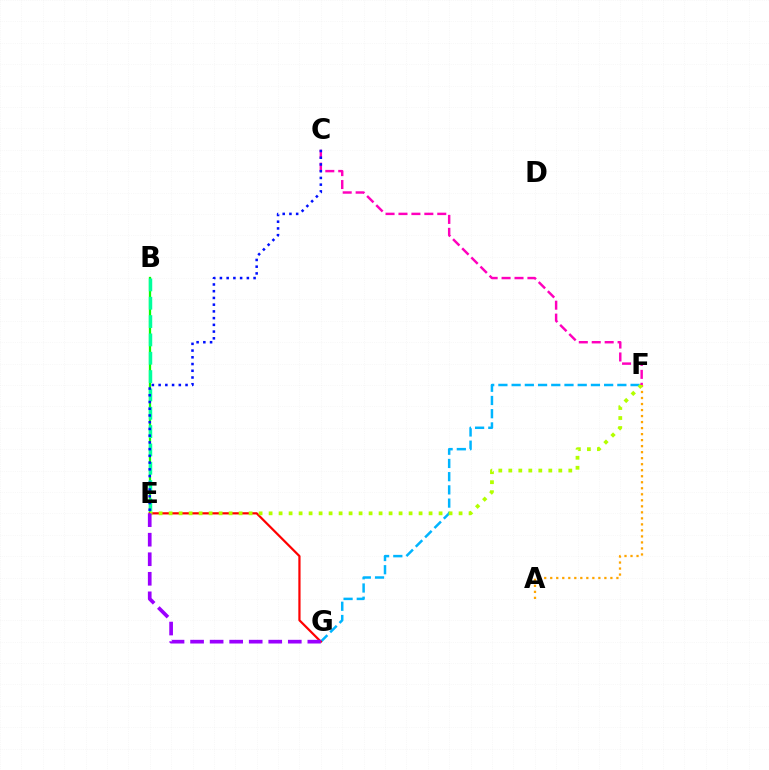{('F', 'G'): [{'color': '#00b5ff', 'line_style': 'dashed', 'thickness': 1.8}], ('B', 'E'): [{'color': '#08ff00', 'line_style': 'solid', 'thickness': 1.64}, {'color': '#00ff9d', 'line_style': 'dashed', 'thickness': 2.49}], ('A', 'F'): [{'color': '#ffa500', 'line_style': 'dotted', 'thickness': 1.63}], ('E', 'G'): [{'color': '#ff0000', 'line_style': 'solid', 'thickness': 1.6}, {'color': '#9b00ff', 'line_style': 'dashed', 'thickness': 2.65}], ('E', 'F'): [{'color': '#b3ff00', 'line_style': 'dotted', 'thickness': 2.72}], ('C', 'F'): [{'color': '#ff00bd', 'line_style': 'dashed', 'thickness': 1.76}], ('C', 'E'): [{'color': '#0010ff', 'line_style': 'dotted', 'thickness': 1.83}]}